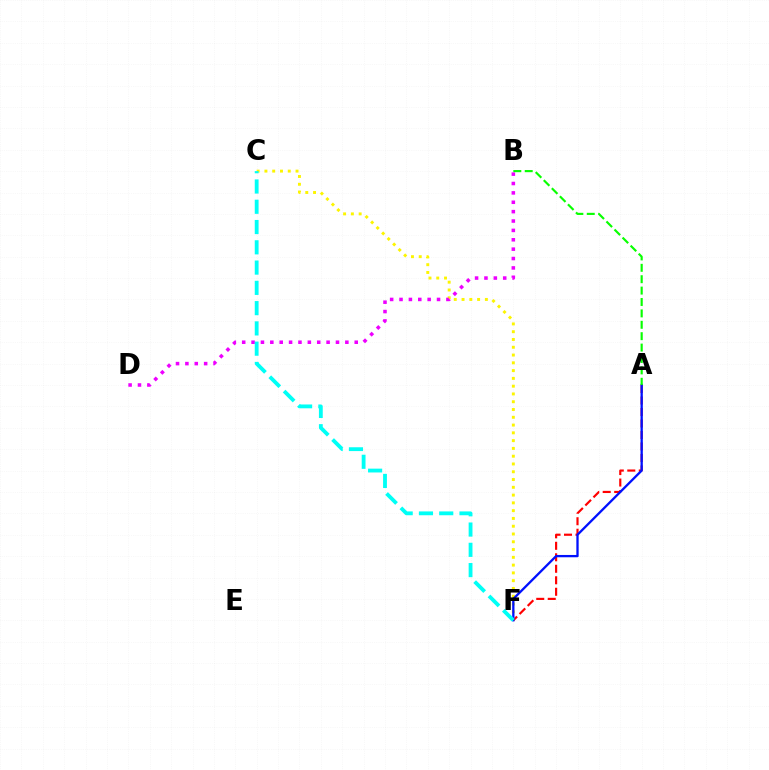{('C', 'F'): [{'color': '#fcf500', 'line_style': 'dotted', 'thickness': 2.11}, {'color': '#00fff6', 'line_style': 'dashed', 'thickness': 2.75}], ('A', 'F'): [{'color': '#ff0000', 'line_style': 'dashed', 'thickness': 1.56}, {'color': '#0010ff', 'line_style': 'solid', 'thickness': 1.66}], ('B', 'D'): [{'color': '#ee00ff', 'line_style': 'dotted', 'thickness': 2.55}], ('A', 'B'): [{'color': '#08ff00', 'line_style': 'dashed', 'thickness': 1.55}]}